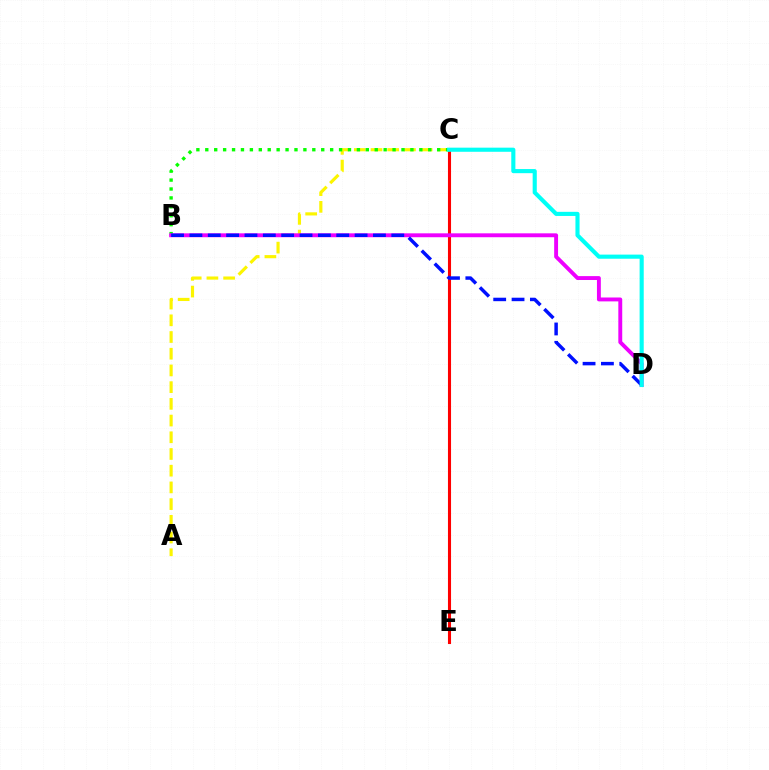{('C', 'E'): [{'color': '#ff0000', 'line_style': 'solid', 'thickness': 2.22}], ('A', 'C'): [{'color': '#fcf500', 'line_style': 'dashed', 'thickness': 2.27}], ('B', 'C'): [{'color': '#08ff00', 'line_style': 'dotted', 'thickness': 2.42}], ('B', 'D'): [{'color': '#ee00ff', 'line_style': 'solid', 'thickness': 2.8}, {'color': '#0010ff', 'line_style': 'dashed', 'thickness': 2.49}], ('C', 'D'): [{'color': '#00fff6', 'line_style': 'solid', 'thickness': 2.96}]}